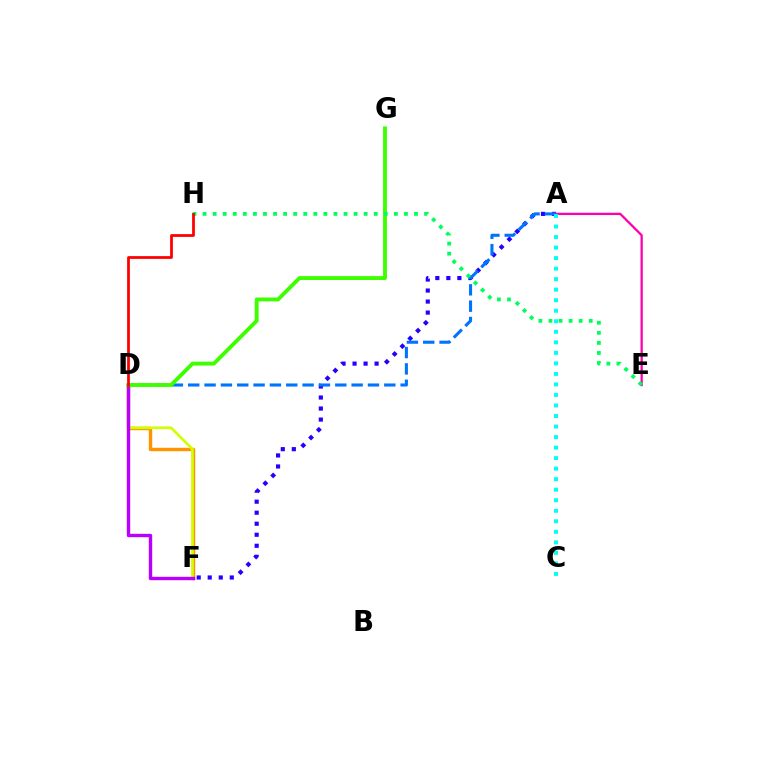{('D', 'F'): [{'color': '#ff9400', 'line_style': 'solid', 'thickness': 2.45}, {'color': '#d1ff00', 'line_style': 'solid', 'thickness': 1.94}, {'color': '#b900ff', 'line_style': 'solid', 'thickness': 2.44}], ('A', 'F'): [{'color': '#2500ff', 'line_style': 'dotted', 'thickness': 2.99}], ('A', 'D'): [{'color': '#0074ff', 'line_style': 'dashed', 'thickness': 2.22}], ('A', 'E'): [{'color': '#ff00ac', 'line_style': 'solid', 'thickness': 1.64}], ('D', 'G'): [{'color': '#3dff00', 'line_style': 'solid', 'thickness': 2.79}], ('E', 'H'): [{'color': '#00ff5c', 'line_style': 'dotted', 'thickness': 2.74}], ('D', 'H'): [{'color': '#ff0000', 'line_style': 'solid', 'thickness': 1.99}], ('A', 'C'): [{'color': '#00fff6', 'line_style': 'dotted', 'thickness': 2.86}]}